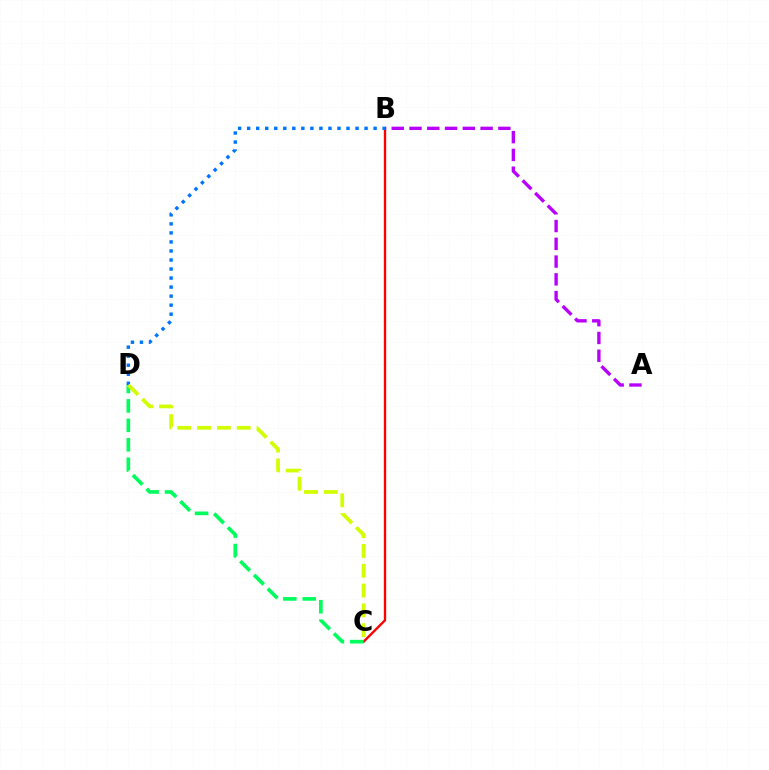{('B', 'C'): [{'color': '#ff0000', 'line_style': 'solid', 'thickness': 1.7}], ('A', 'B'): [{'color': '#b900ff', 'line_style': 'dashed', 'thickness': 2.41}], ('C', 'D'): [{'color': '#00ff5c', 'line_style': 'dashed', 'thickness': 2.64}, {'color': '#d1ff00', 'line_style': 'dashed', 'thickness': 2.69}], ('B', 'D'): [{'color': '#0074ff', 'line_style': 'dotted', 'thickness': 2.45}]}